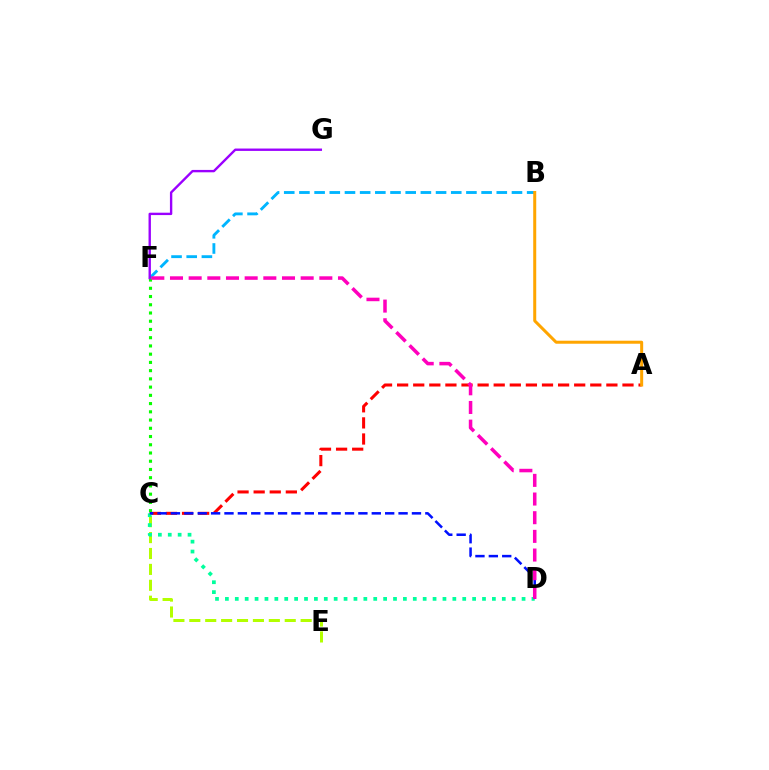{('A', 'C'): [{'color': '#ff0000', 'line_style': 'dashed', 'thickness': 2.19}], ('B', 'F'): [{'color': '#00b5ff', 'line_style': 'dashed', 'thickness': 2.06}], ('C', 'F'): [{'color': '#08ff00', 'line_style': 'dotted', 'thickness': 2.24}], ('A', 'B'): [{'color': '#ffa500', 'line_style': 'solid', 'thickness': 2.17}], ('C', 'E'): [{'color': '#b3ff00', 'line_style': 'dashed', 'thickness': 2.16}], ('C', 'D'): [{'color': '#00ff9d', 'line_style': 'dotted', 'thickness': 2.69}, {'color': '#0010ff', 'line_style': 'dashed', 'thickness': 1.82}], ('D', 'F'): [{'color': '#ff00bd', 'line_style': 'dashed', 'thickness': 2.54}], ('F', 'G'): [{'color': '#9b00ff', 'line_style': 'solid', 'thickness': 1.71}]}